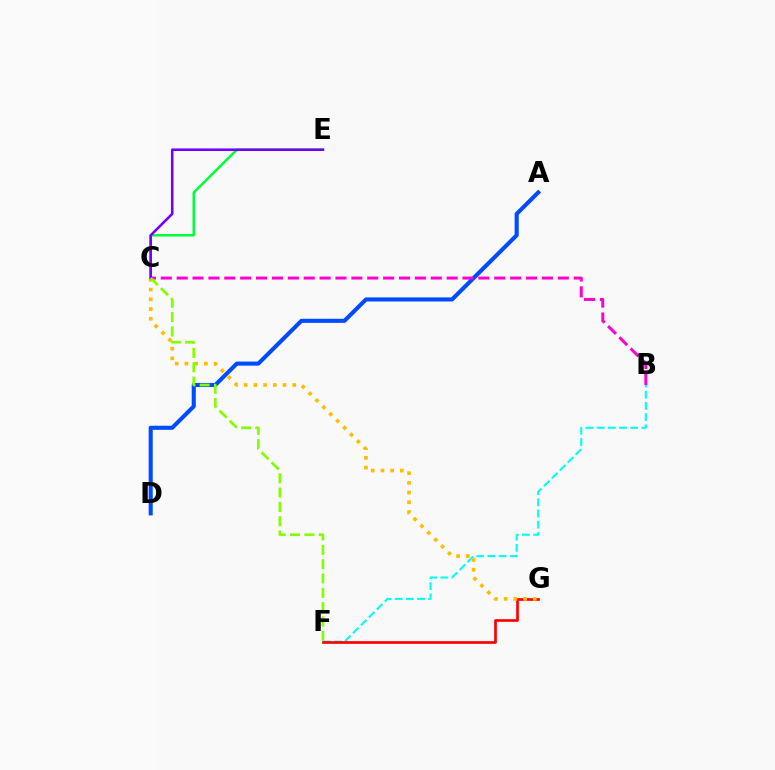{('C', 'E'): [{'color': '#00ff39', 'line_style': 'solid', 'thickness': 1.8}, {'color': '#7200ff', 'line_style': 'solid', 'thickness': 1.84}], ('B', 'F'): [{'color': '#00fff6', 'line_style': 'dashed', 'thickness': 1.52}], ('F', 'G'): [{'color': '#ff0000', 'line_style': 'solid', 'thickness': 1.93}], ('C', 'G'): [{'color': '#ffbd00', 'line_style': 'dotted', 'thickness': 2.64}], ('A', 'D'): [{'color': '#004bff', 'line_style': 'solid', 'thickness': 2.94}], ('B', 'C'): [{'color': '#ff00cf', 'line_style': 'dashed', 'thickness': 2.16}], ('C', 'F'): [{'color': '#84ff00', 'line_style': 'dashed', 'thickness': 1.95}]}